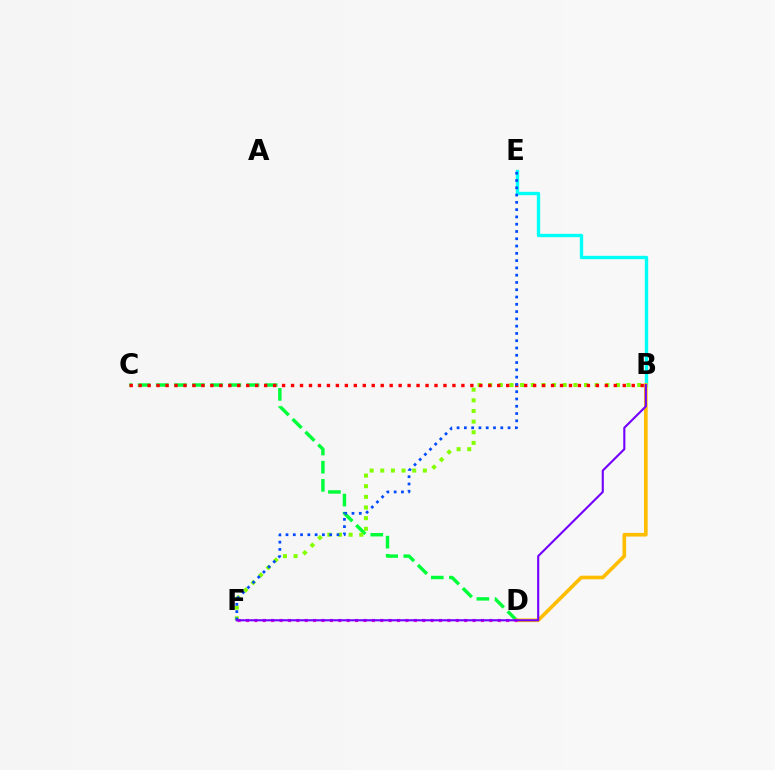{('C', 'D'): [{'color': '#00ff39', 'line_style': 'dashed', 'thickness': 2.46}], ('B', 'F'): [{'color': '#84ff00', 'line_style': 'dotted', 'thickness': 2.89}, {'color': '#7200ff', 'line_style': 'solid', 'thickness': 1.52}], ('B', 'E'): [{'color': '#00fff6', 'line_style': 'solid', 'thickness': 2.42}], ('B', 'C'): [{'color': '#ff0000', 'line_style': 'dotted', 'thickness': 2.44}], ('E', 'F'): [{'color': '#004bff', 'line_style': 'dotted', 'thickness': 1.98}], ('B', 'D'): [{'color': '#ffbd00', 'line_style': 'solid', 'thickness': 2.63}], ('D', 'F'): [{'color': '#ff00cf', 'line_style': 'dotted', 'thickness': 2.28}]}